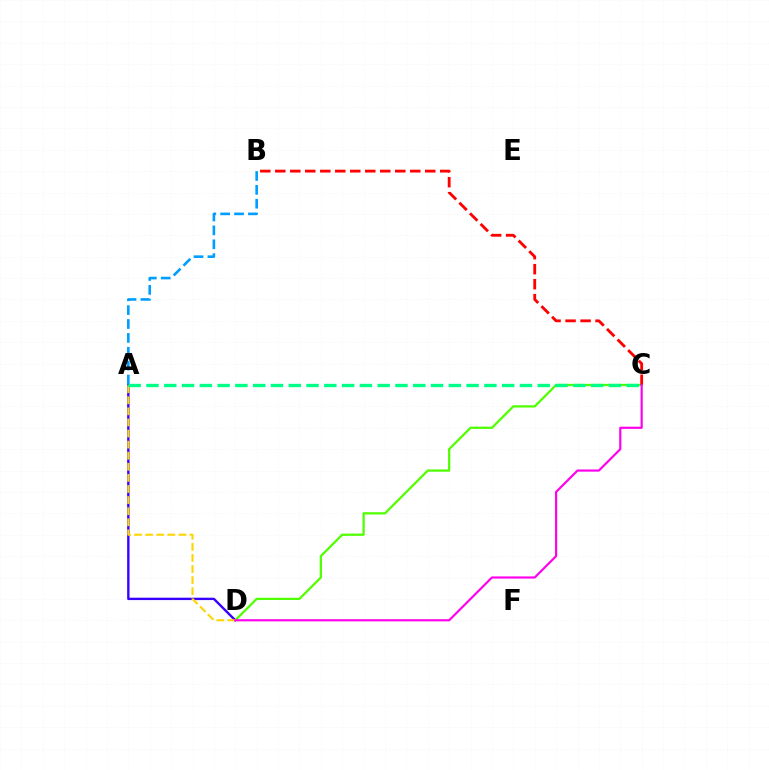{('A', 'D'): [{'color': '#3700ff', 'line_style': 'solid', 'thickness': 1.71}, {'color': '#ffd500', 'line_style': 'dashed', 'thickness': 1.51}], ('A', 'B'): [{'color': '#009eff', 'line_style': 'dashed', 'thickness': 1.89}], ('C', 'D'): [{'color': '#4fff00', 'line_style': 'solid', 'thickness': 1.62}, {'color': '#ff00ed', 'line_style': 'solid', 'thickness': 1.57}], ('B', 'C'): [{'color': '#ff0000', 'line_style': 'dashed', 'thickness': 2.04}], ('A', 'C'): [{'color': '#00ff86', 'line_style': 'dashed', 'thickness': 2.42}]}